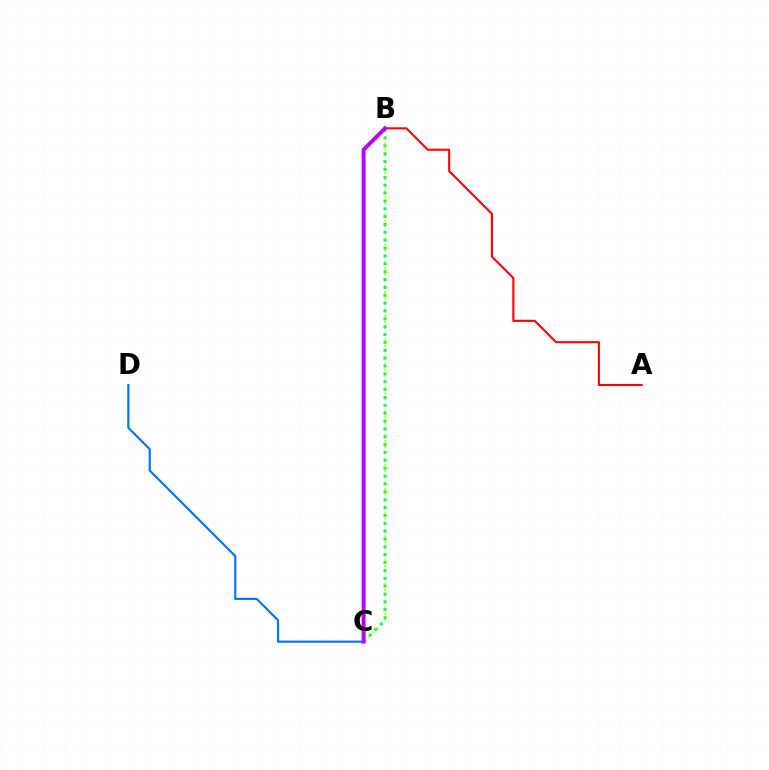{('B', 'C'): [{'color': '#d1ff00', 'line_style': 'dotted', 'thickness': 1.62}, {'color': '#00ff5c', 'line_style': 'dotted', 'thickness': 2.14}, {'color': '#b900ff', 'line_style': 'solid', 'thickness': 2.82}], ('C', 'D'): [{'color': '#0074ff', 'line_style': 'solid', 'thickness': 1.56}], ('A', 'B'): [{'color': '#ff0000', 'line_style': 'solid', 'thickness': 1.51}]}